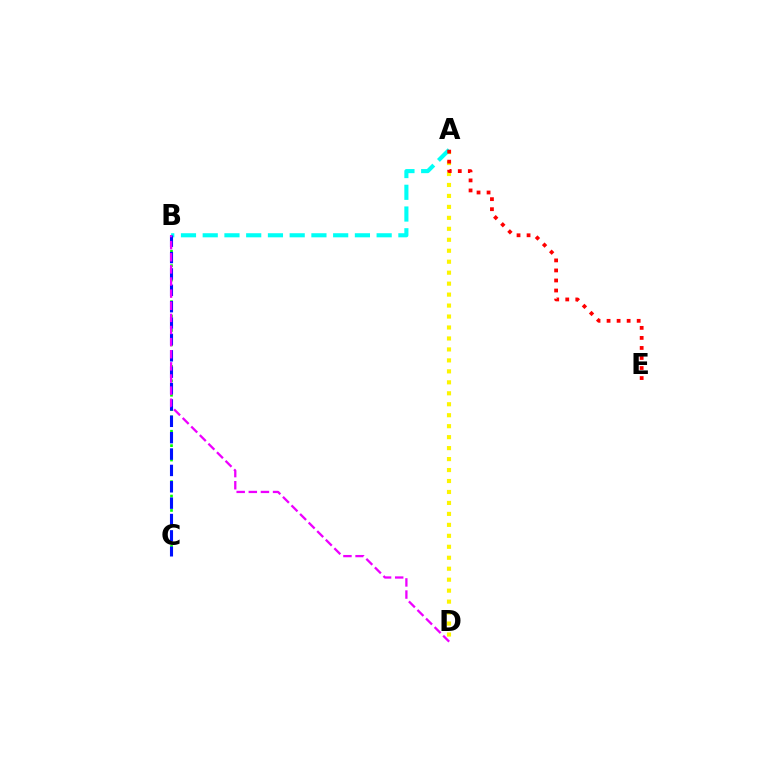{('B', 'C'): [{'color': '#08ff00', 'line_style': 'dotted', 'thickness': 1.96}, {'color': '#0010ff', 'line_style': 'dashed', 'thickness': 2.22}], ('A', 'D'): [{'color': '#fcf500', 'line_style': 'dotted', 'thickness': 2.98}], ('A', 'B'): [{'color': '#00fff6', 'line_style': 'dashed', 'thickness': 2.95}], ('A', 'E'): [{'color': '#ff0000', 'line_style': 'dotted', 'thickness': 2.73}], ('B', 'D'): [{'color': '#ee00ff', 'line_style': 'dashed', 'thickness': 1.65}]}